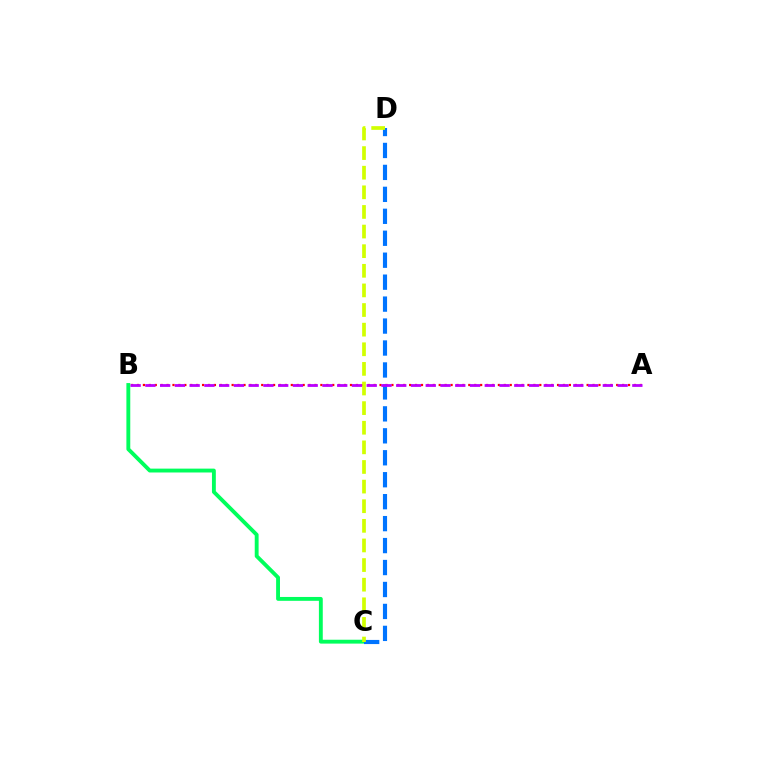{('B', 'C'): [{'color': '#00ff5c', 'line_style': 'solid', 'thickness': 2.78}], ('A', 'B'): [{'color': '#ff0000', 'line_style': 'dotted', 'thickness': 1.61}, {'color': '#b900ff', 'line_style': 'dashed', 'thickness': 2.0}], ('C', 'D'): [{'color': '#0074ff', 'line_style': 'dashed', 'thickness': 2.98}, {'color': '#d1ff00', 'line_style': 'dashed', 'thickness': 2.67}]}